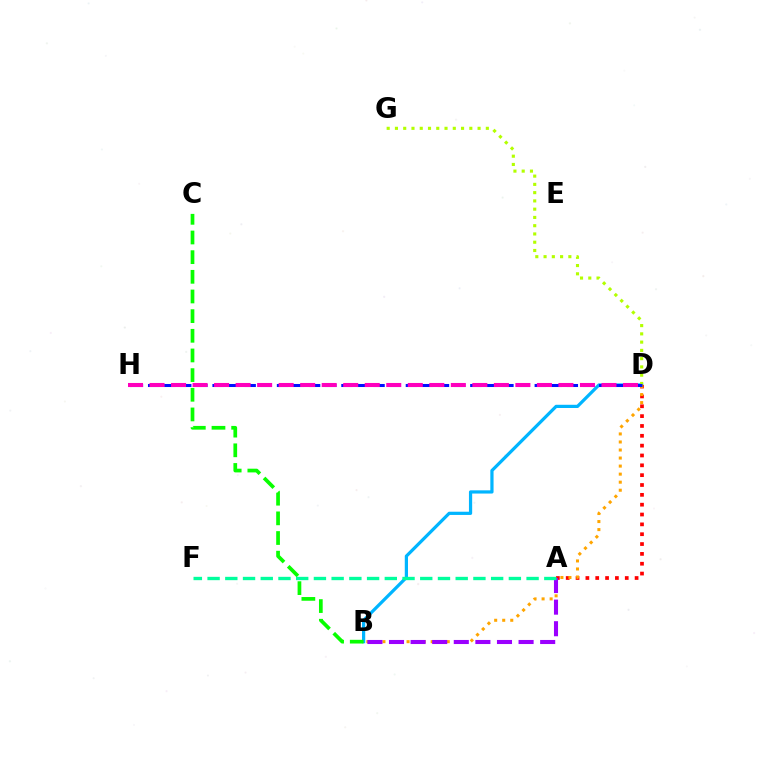{('B', 'D'): [{'color': '#00b5ff', 'line_style': 'solid', 'thickness': 2.32}, {'color': '#ffa500', 'line_style': 'dotted', 'thickness': 2.18}], ('D', 'G'): [{'color': '#b3ff00', 'line_style': 'dotted', 'thickness': 2.25}], ('A', 'D'): [{'color': '#ff0000', 'line_style': 'dotted', 'thickness': 2.67}], ('B', 'C'): [{'color': '#08ff00', 'line_style': 'dashed', 'thickness': 2.67}], ('D', 'H'): [{'color': '#0010ff', 'line_style': 'dashed', 'thickness': 2.19}, {'color': '#ff00bd', 'line_style': 'dashed', 'thickness': 2.92}], ('A', 'B'): [{'color': '#9b00ff', 'line_style': 'dashed', 'thickness': 2.93}], ('A', 'F'): [{'color': '#00ff9d', 'line_style': 'dashed', 'thickness': 2.41}]}